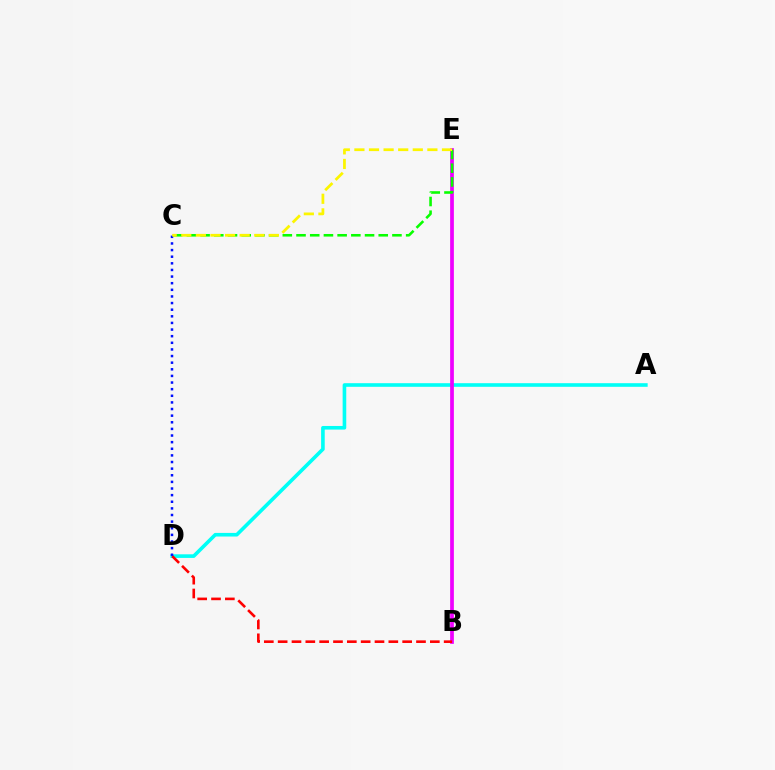{('A', 'D'): [{'color': '#00fff6', 'line_style': 'solid', 'thickness': 2.61}], ('B', 'E'): [{'color': '#ee00ff', 'line_style': 'solid', 'thickness': 2.68}], ('B', 'D'): [{'color': '#ff0000', 'line_style': 'dashed', 'thickness': 1.88}], ('C', 'E'): [{'color': '#08ff00', 'line_style': 'dashed', 'thickness': 1.86}, {'color': '#fcf500', 'line_style': 'dashed', 'thickness': 1.98}], ('C', 'D'): [{'color': '#0010ff', 'line_style': 'dotted', 'thickness': 1.8}]}